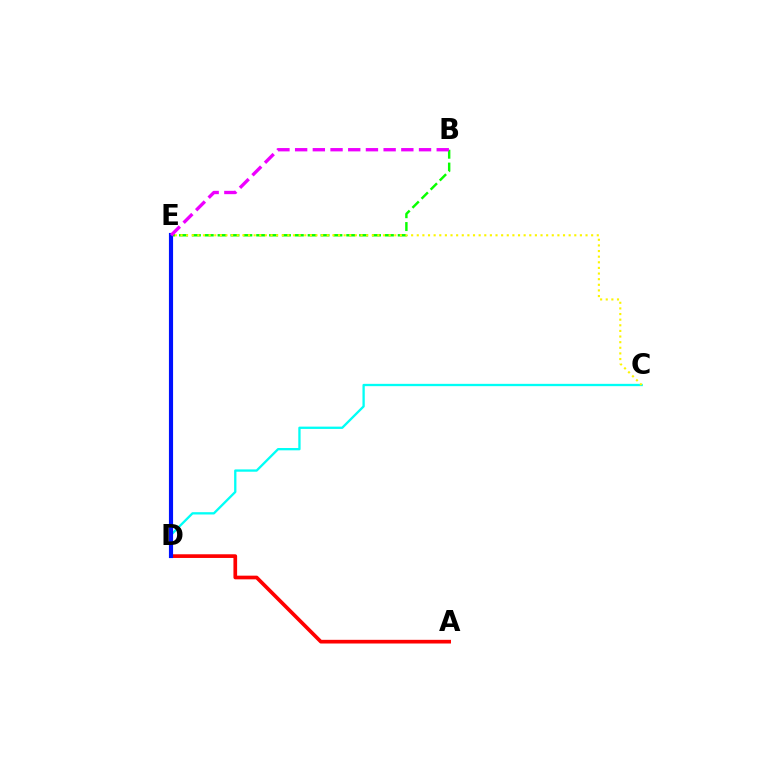{('B', 'E'): [{'color': '#08ff00', 'line_style': 'dashed', 'thickness': 1.75}, {'color': '#ee00ff', 'line_style': 'dashed', 'thickness': 2.4}], ('C', 'D'): [{'color': '#00fff6', 'line_style': 'solid', 'thickness': 1.66}], ('C', 'E'): [{'color': '#fcf500', 'line_style': 'dotted', 'thickness': 1.53}], ('A', 'D'): [{'color': '#ff0000', 'line_style': 'solid', 'thickness': 2.65}], ('D', 'E'): [{'color': '#0010ff', 'line_style': 'solid', 'thickness': 2.99}]}